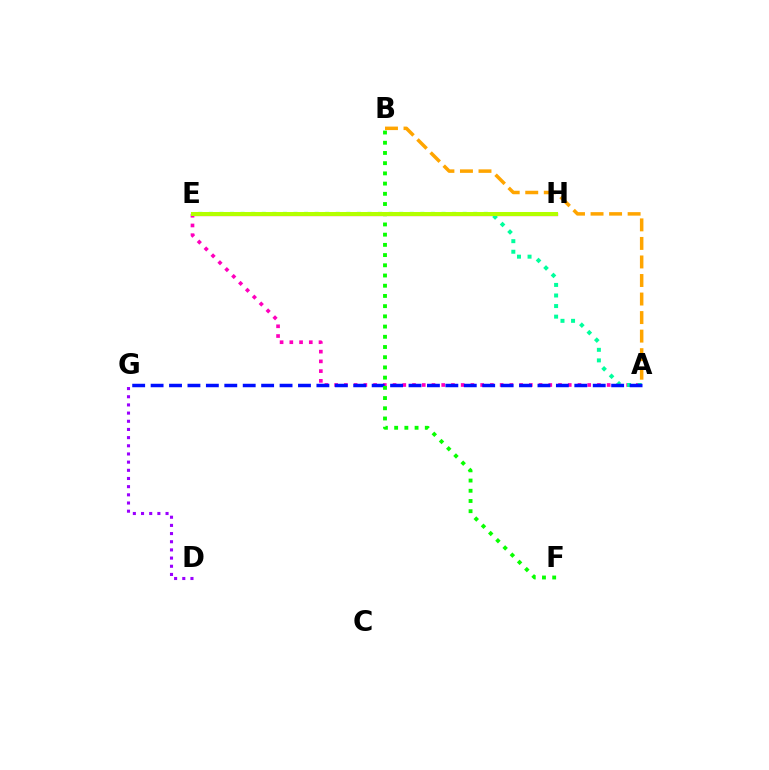{('E', 'H'): [{'color': '#ff0000', 'line_style': 'solid', 'thickness': 2.31}, {'color': '#00b5ff', 'line_style': 'solid', 'thickness': 2.79}, {'color': '#b3ff00', 'line_style': 'solid', 'thickness': 2.89}], ('A', 'E'): [{'color': '#ff00bd', 'line_style': 'dotted', 'thickness': 2.64}, {'color': '#00ff9d', 'line_style': 'dotted', 'thickness': 2.87}], ('A', 'G'): [{'color': '#0010ff', 'line_style': 'dashed', 'thickness': 2.5}], ('D', 'G'): [{'color': '#9b00ff', 'line_style': 'dotted', 'thickness': 2.22}], ('B', 'F'): [{'color': '#08ff00', 'line_style': 'dotted', 'thickness': 2.77}], ('A', 'B'): [{'color': '#ffa500', 'line_style': 'dashed', 'thickness': 2.52}]}